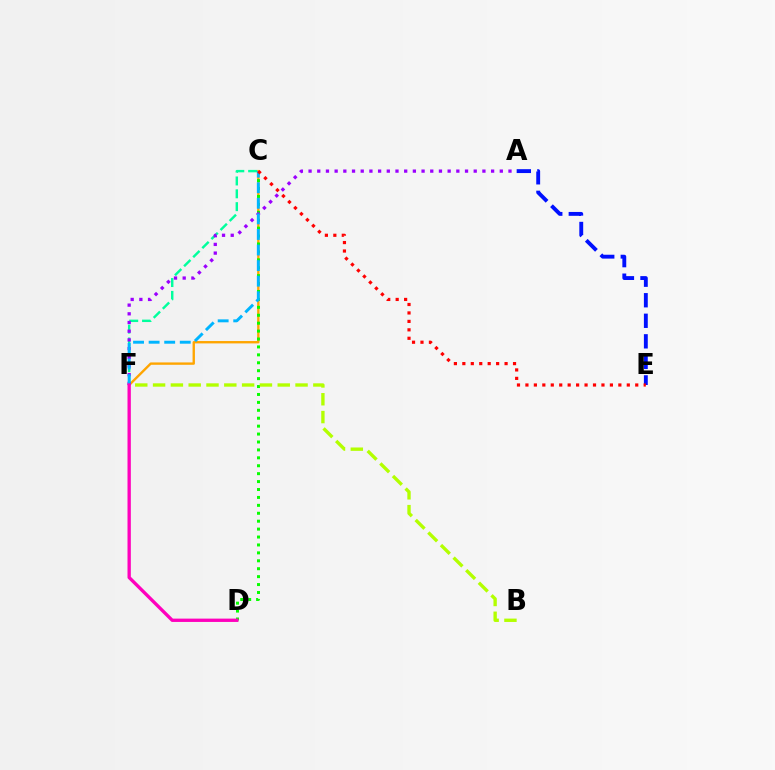{('C', 'F'): [{'color': '#ffa500', 'line_style': 'solid', 'thickness': 1.71}, {'color': '#00ff9d', 'line_style': 'dashed', 'thickness': 1.75}, {'color': '#00b5ff', 'line_style': 'dashed', 'thickness': 2.12}], ('C', 'D'): [{'color': '#08ff00', 'line_style': 'dotted', 'thickness': 2.15}], ('A', 'E'): [{'color': '#0010ff', 'line_style': 'dashed', 'thickness': 2.79}], ('A', 'F'): [{'color': '#9b00ff', 'line_style': 'dotted', 'thickness': 2.36}], ('B', 'F'): [{'color': '#b3ff00', 'line_style': 'dashed', 'thickness': 2.42}], ('C', 'E'): [{'color': '#ff0000', 'line_style': 'dotted', 'thickness': 2.3}], ('D', 'F'): [{'color': '#ff00bd', 'line_style': 'solid', 'thickness': 2.4}]}